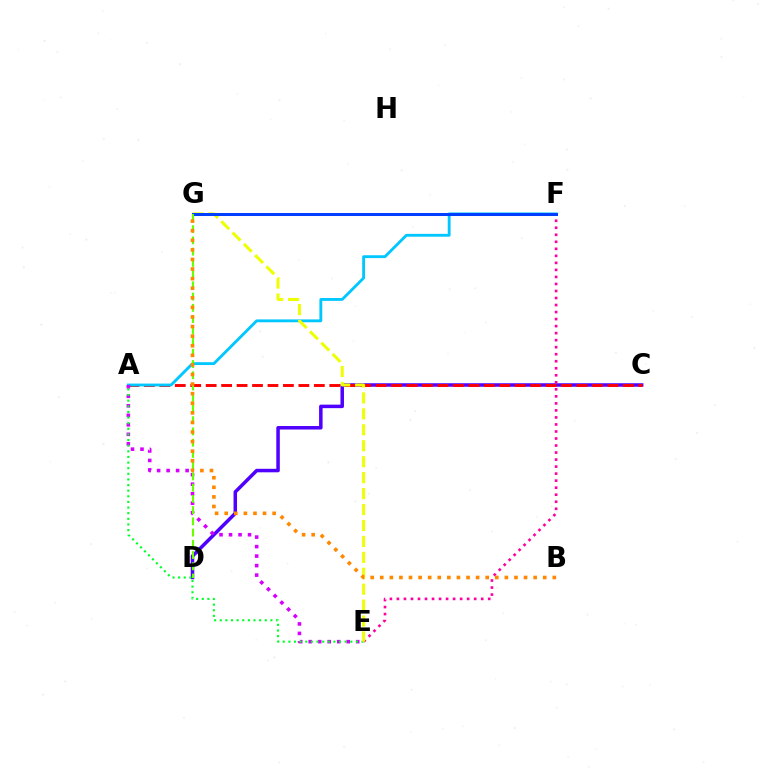{('C', 'D'): [{'color': '#4f00ff', 'line_style': 'solid', 'thickness': 2.53}], ('A', 'C'): [{'color': '#ff0000', 'line_style': 'dashed', 'thickness': 2.1}], ('A', 'F'): [{'color': '#00c7ff', 'line_style': 'solid', 'thickness': 2.05}], ('E', 'F'): [{'color': '#ff00a0', 'line_style': 'dotted', 'thickness': 1.91}], ('F', 'G'): [{'color': '#00ffaf', 'line_style': 'dashed', 'thickness': 2.12}, {'color': '#003fff', 'line_style': 'solid', 'thickness': 2.17}], ('A', 'E'): [{'color': '#d600ff', 'line_style': 'dotted', 'thickness': 2.58}, {'color': '#00ff27', 'line_style': 'dotted', 'thickness': 1.53}], ('E', 'G'): [{'color': '#eeff00', 'line_style': 'dashed', 'thickness': 2.17}], ('D', 'G'): [{'color': '#66ff00', 'line_style': 'dashed', 'thickness': 1.53}], ('B', 'G'): [{'color': '#ff8800', 'line_style': 'dotted', 'thickness': 2.6}]}